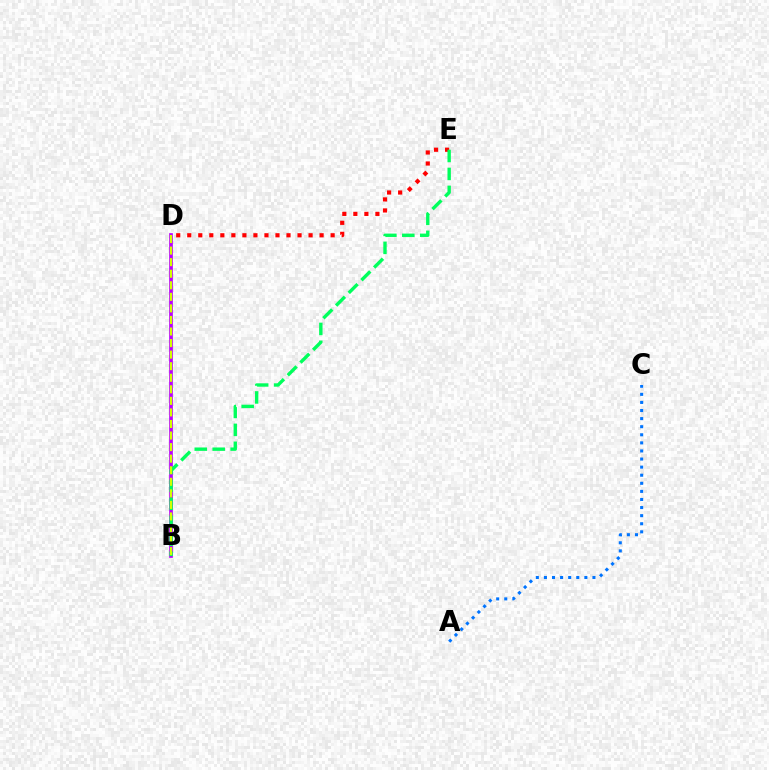{('B', 'D'): [{'color': '#b900ff', 'line_style': 'solid', 'thickness': 2.65}, {'color': '#d1ff00', 'line_style': 'dashed', 'thickness': 1.57}], ('D', 'E'): [{'color': '#ff0000', 'line_style': 'dotted', 'thickness': 3.0}], ('B', 'E'): [{'color': '#00ff5c', 'line_style': 'dashed', 'thickness': 2.44}], ('A', 'C'): [{'color': '#0074ff', 'line_style': 'dotted', 'thickness': 2.2}]}